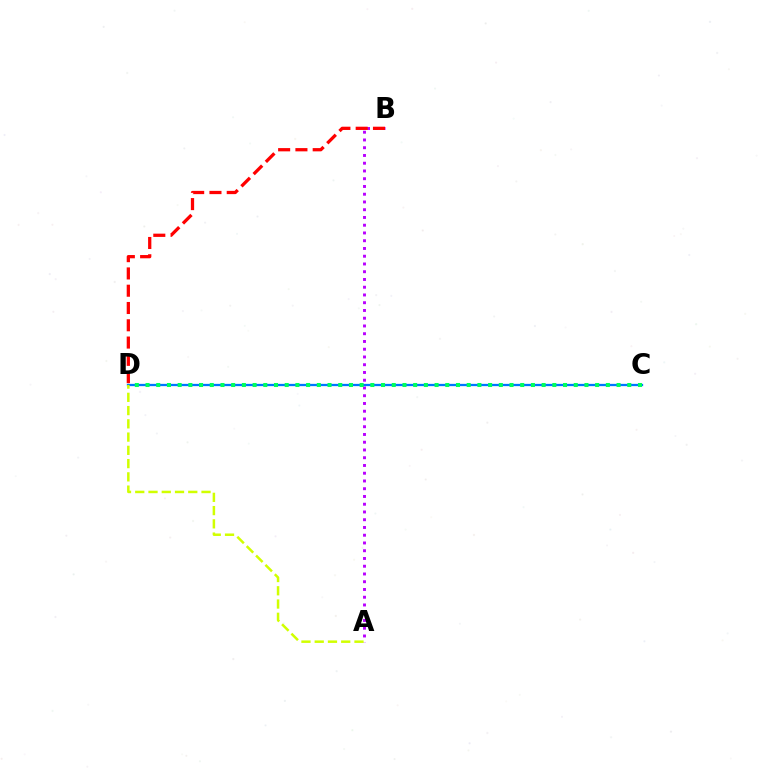{('A', 'B'): [{'color': '#b900ff', 'line_style': 'dotted', 'thickness': 2.11}], ('C', 'D'): [{'color': '#0074ff', 'line_style': 'solid', 'thickness': 1.64}, {'color': '#00ff5c', 'line_style': 'dotted', 'thickness': 2.91}], ('A', 'D'): [{'color': '#d1ff00', 'line_style': 'dashed', 'thickness': 1.8}], ('B', 'D'): [{'color': '#ff0000', 'line_style': 'dashed', 'thickness': 2.35}]}